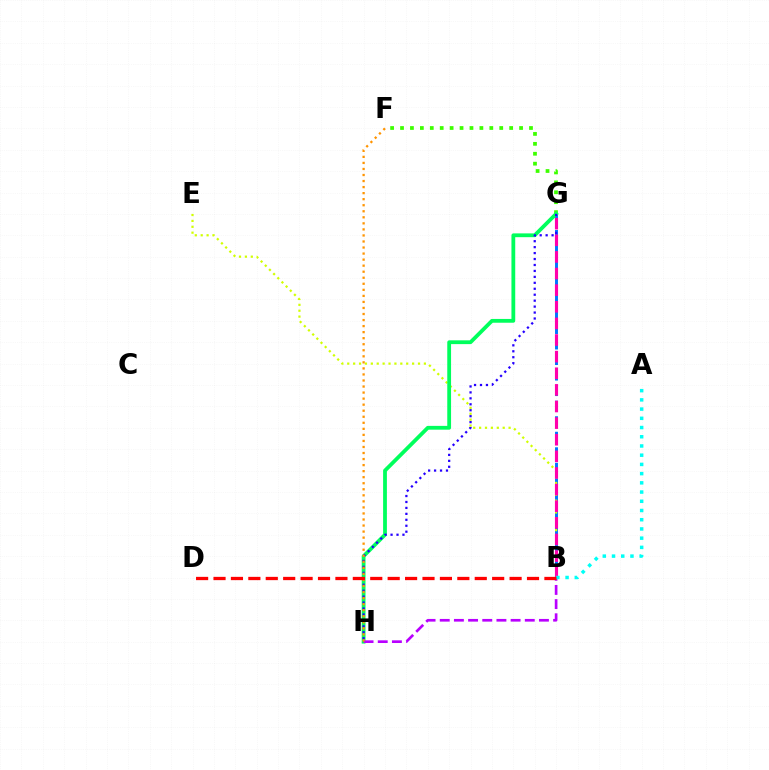{('F', 'G'): [{'color': '#3dff00', 'line_style': 'dotted', 'thickness': 2.7}], ('B', 'G'): [{'color': '#0074ff', 'line_style': 'dashed', 'thickness': 2.11}, {'color': '#ff00ac', 'line_style': 'dashed', 'thickness': 2.26}], ('B', 'E'): [{'color': '#d1ff00', 'line_style': 'dotted', 'thickness': 1.6}], ('G', 'H'): [{'color': '#00ff5c', 'line_style': 'solid', 'thickness': 2.73}, {'color': '#2500ff', 'line_style': 'dotted', 'thickness': 1.62}], ('B', 'H'): [{'color': '#b900ff', 'line_style': 'dashed', 'thickness': 1.93}], ('A', 'B'): [{'color': '#00fff6', 'line_style': 'dotted', 'thickness': 2.5}], ('F', 'H'): [{'color': '#ff9400', 'line_style': 'dotted', 'thickness': 1.64}], ('B', 'D'): [{'color': '#ff0000', 'line_style': 'dashed', 'thickness': 2.37}]}